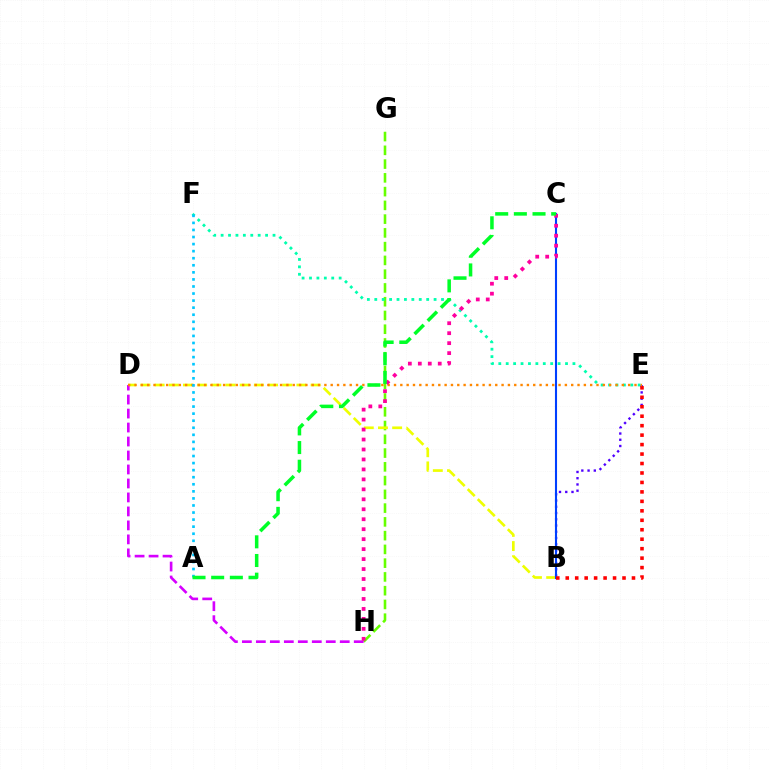{('G', 'H'): [{'color': '#66ff00', 'line_style': 'dashed', 'thickness': 1.87}], ('B', 'D'): [{'color': '#eeff00', 'line_style': 'dashed', 'thickness': 1.93}], ('E', 'F'): [{'color': '#00ffaf', 'line_style': 'dotted', 'thickness': 2.01}], ('B', 'E'): [{'color': '#4f00ff', 'line_style': 'dotted', 'thickness': 1.7}, {'color': '#ff0000', 'line_style': 'dotted', 'thickness': 2.57}], ('B', 'C'): [{'color': '#003fff', 'line_style': 'solid', 'thickness': 1.5}], ('D', 'H'): [{'color': '#d600ff', 'line_style': 'dashed', 'thickness': 1.9}], ('D', 'E'): [{'color': '#ff8800', 'line_style': 'dotted', 'thickness': 1.72}], ('C', 'H'): [{'color': '#ff00a0', 'line_style': 'dotted', 'thickness': 2.71}], ('A', 'F'): [{'color': '#00c7ff', 'line_style': 'dotted', 'thickness': 1.92}], ('A', 'C'): [{'color': '#00ff27', 'line_style': 'dashed', 'thickness': 2.54}]}